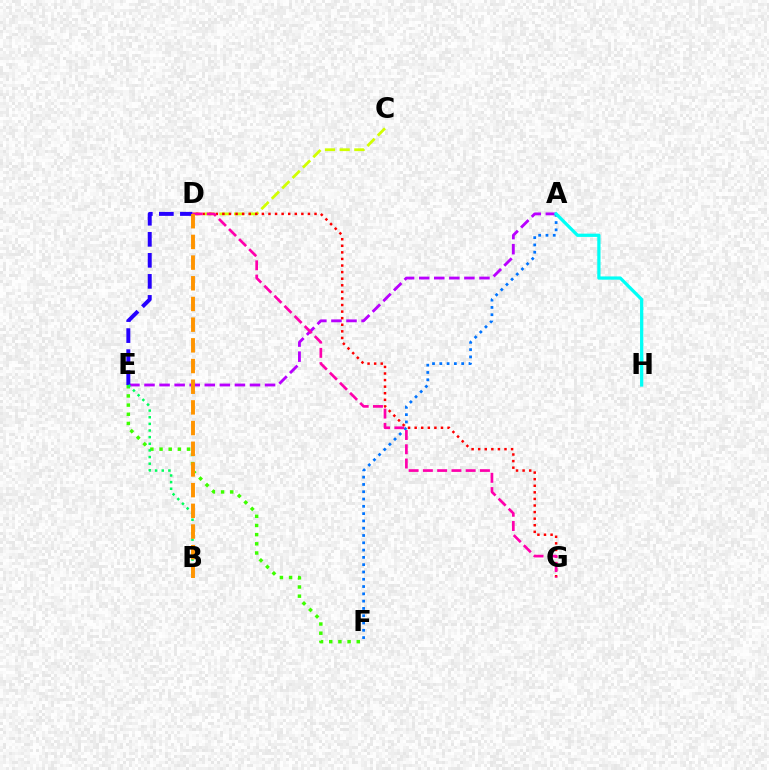{('C', 'D'): [{'color': '#d1ff00', 'line_style': 'dashed', 'thickness': 1.99}], ('E', 'F'): [{'color': '#3dff00', 'line_style': 'dotted', 'thickness': 2.49}], ('A', 'E'): [{'color': '#b900ff', 'line_style': 'dashed', 'thickness': 2.05}], ('D', 'E'): [{'color': '#2500ff', 'line_style': 'dashed', 'thickness': 2.86}], ('A', 'F'): [{'color': '#0074ff', 'line_style': 'dotted', 'thickness': 1.98}], ('D', 'G'): [{'color': '#ff0000', 'line_style': 'dotted', 'thickness': 1.79}, {'color': '#ff00ac', 'line_style': 'dashed', 'thickness': 1.94}], ('A', 'H'): [{'color': '#00fff6', 'line_style': 'solid', 'thickness': 2.34}], ('B', 'E'): [{'color': '#00ff5c', 'line_style': 'dotted', 'thickness': 1.8}], ('B', 'D'): [{'color': '#ff9400', 'line_style': 'dashed', 'thickness': 2.81}]}